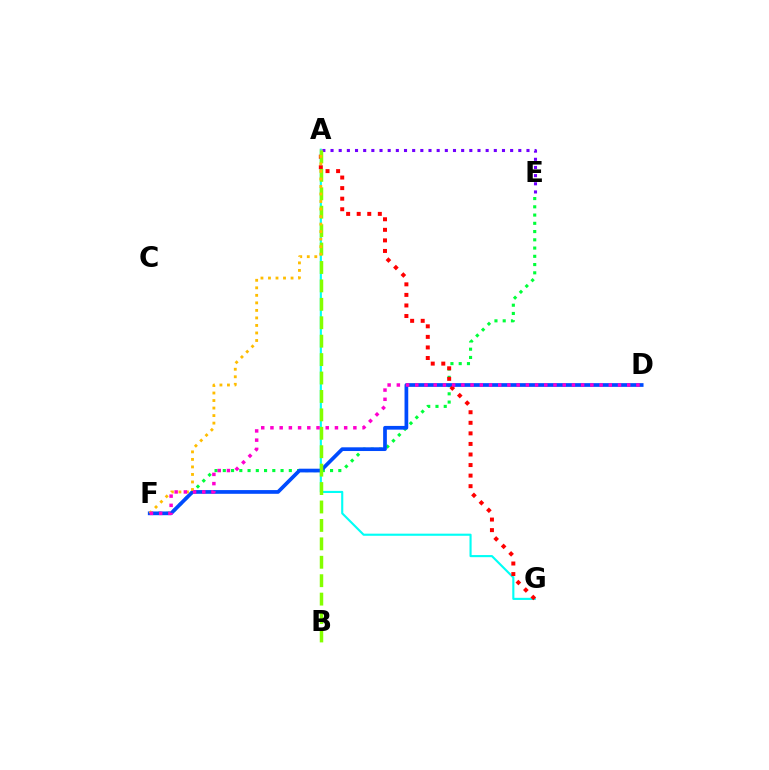{('E', 'F'): [{'color': '#00ff39', 'line_style': 'dotted', 'thickness': 2.24}], ('A', 'E'): [{'color': '#7200ff', 'line_style': 'dotted', 'thickness': 2.22}], ('A', 'G'): [{'color': '#00fff6', 'line_style': 'solid', 'thickness': 1.53}, {'color': '#ff0000', 'line_style': 'dotted', 'thickness': 2.87}], ('D', 'F'): [{'color': '#004bff', 'line_style': 'solid', 'thickness': 2.67}, {'color': '#ff00cf', 'line_style': 'dotted', 'thickness': 2.5}], ('A', 'B'): [{'color': '#84ff00', 'line_style': 'dashed', 'thickness': 2.5}], ('A', 'F'): [{'color': '#ffbd00', 'line_style': 'dotted', 'thickness': 2.04}]}